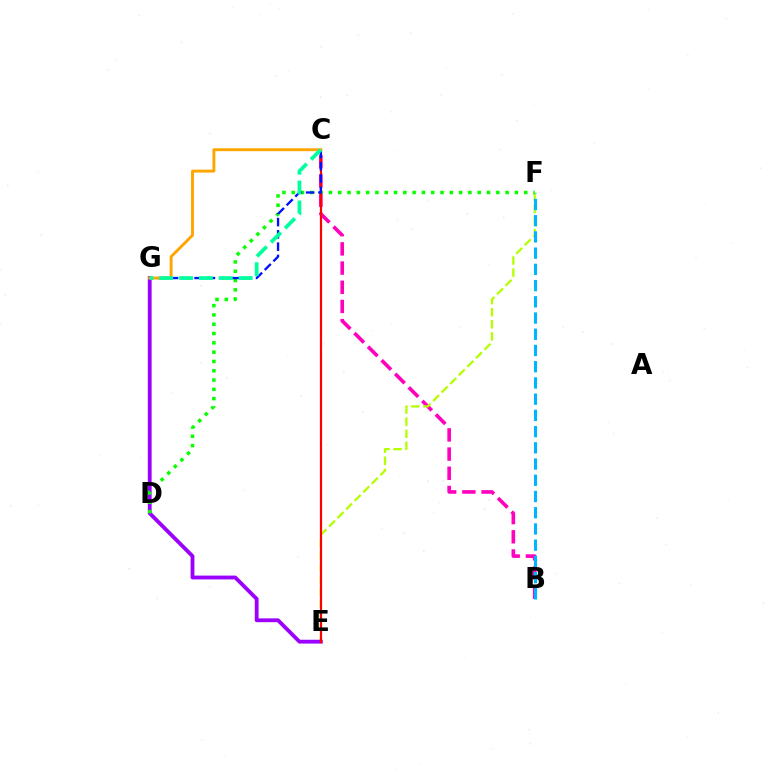{('B', 'C'): [{'color': '#ff00bd', 'line_style': 'dashed', 'thickness': 2.61}], ('E', 'F'): [{'color': '#b3ff00', 'line_style': 'dashed', 'thickness': 1.64}], ('B', 'F'): [{'color': '#00b5ff', 'line_style': 'dashed', 'thickness': 2.2}], ('E', 'G'): [{'color': '#9b00ff', 'line_style': 'solid', 'thickness': 2.75}], ('D', 'F'): [{'color': '#08ff00', 'line_style': 'dotted', 'thickness': 2.53}], ('C', 'E'): [{'color': '#ff0000', 'line_style': 'solid', 'thickness': 1.58}], ('C', 'G'): [{'color': '#0010ff', 'line_style': 'dashed', 'thickness': 1.67}, {'color': '#ffa500', 'line_style': 'solid', 'thickness': 2.09}, {'color': '#00ff9d', 'line_style': 'dashed', 'thickness': 2.7}]}